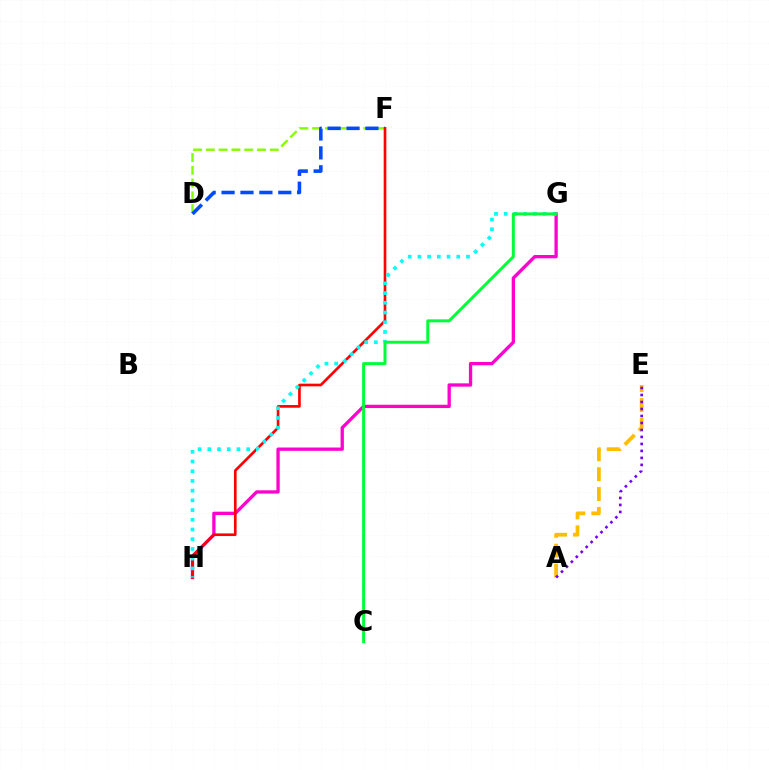{('G', 'H'): [{'color': '#ff00cf', 'line_style': 'solid', 'thickness': 2.37}, {'color': '#00fff6', 'line_style': 'dotted', 'thickness': 2.64}], ('D', 'F'): [{'color': '#84ff00', 'line_style': 'dashed', 'thickness': 1.74}, {'color': '#004bff', 'line_style': 'dashed', 'thickness': 2.57}], ('A', 'E'): [{'color': '#ffbd00', 'line_style': 'dashed', 'thickness': 2.7}, {'color': '#7200ff', 'line_style': 'dotted', 'thickness': 1.9}], ('F', 'H'): [{'color': '#ff0000', 'line_style': 'solid', 'thickness': 1.91}], ('C', 'G'): [{'color': '#00ff39', 'line_style': 'solid', 'thickness': 2.15}]}